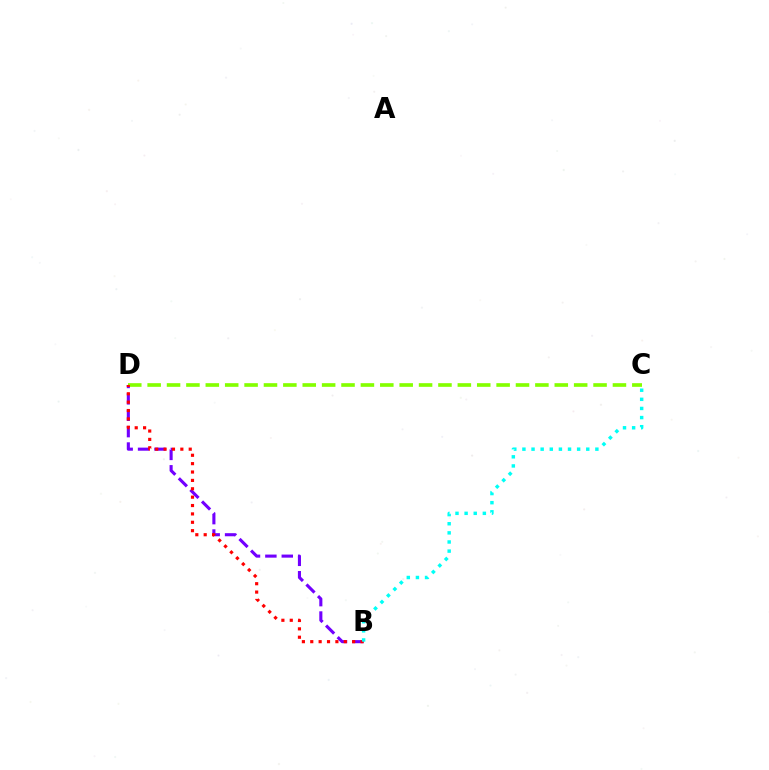{('B', 'D'): [{'color': '#7200ff', 'line_style': 'dashed', 'thickness': 2.23}, {'color': '#ff0000', 'line_style': 'dotted', 'thickness': 2.28}], ('C', 'D'): [{'color': '#84ff00', 'line_style': 'dashed', 'thickness': 2.63}], ('B', 'C'): [{'color': '#00fff6', 'line_style': 'dotted', 'thickness': 2.48}]}